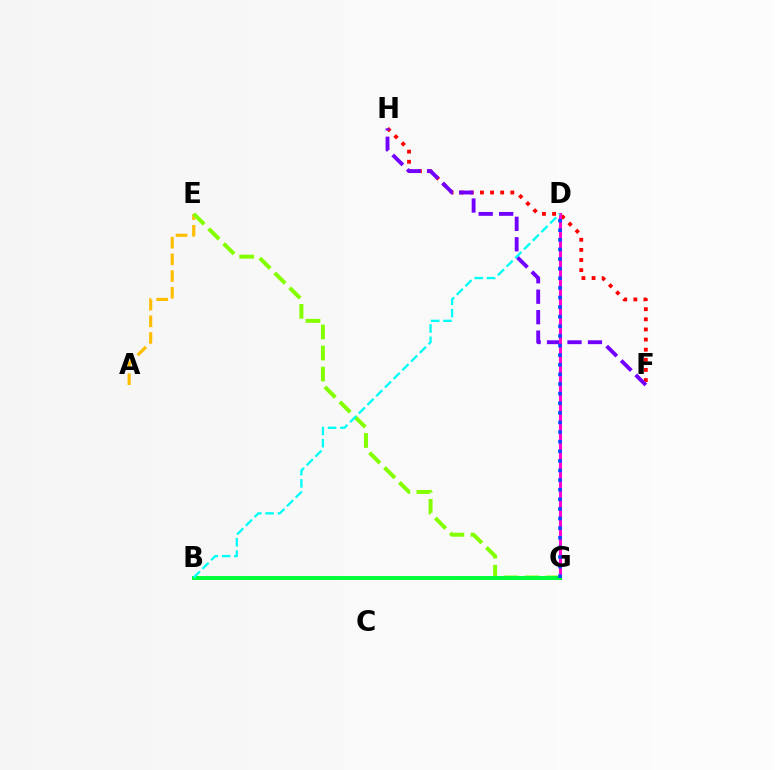{('A', 'E'): [{'color': '#ffbd00', 'line_style': 'dashed', 'thickness': 2.27}], ('E', 'G'): [{'color': '#84ff00', 'line_style': 'dashed', 'thickness': 2.86}], ('F', 'H'): [{'color': '#ff0000', 'line_style': 'dotted', 'thickness': 2.75}, {'color': '#7200ff', 'line_style': 'dashed', 'thickness': 2.78}], ('D', 'G'): [{'color': '#ff00cf', 'line_style': 'solid', 'thickness': 2.21}, {'color': '#004bff', 'line_style': 'dotted', 'thickness': 2.61}], ('B', 'G'): [{'color': '#00ff39', 'line_style': 'solid', 'thickness': 2.83}], ('B', 'D'): [{'color': '#00fff6', 'line_style': 'dashed', 'thickness': 1.67}]}